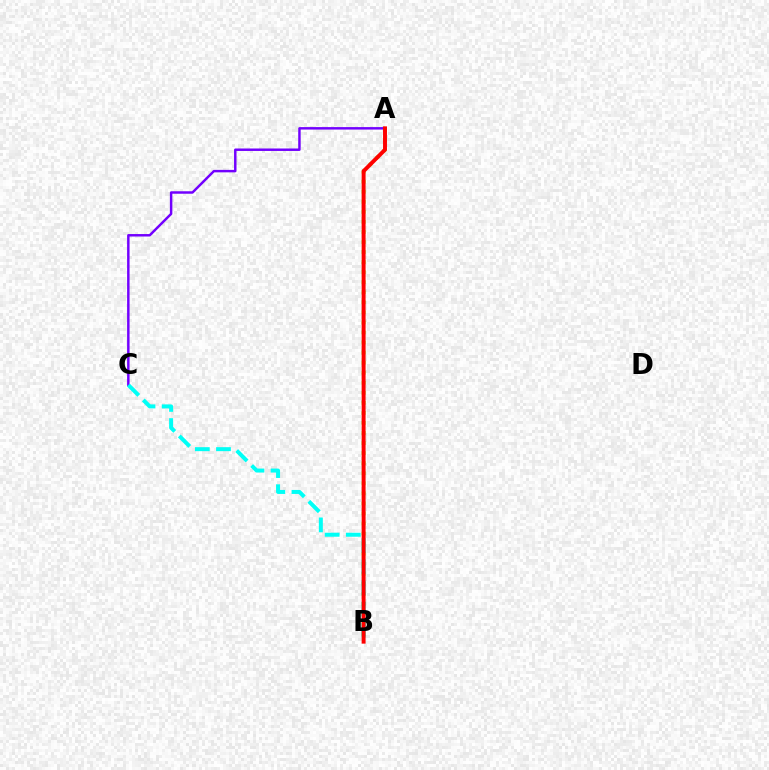{('A', 'C'): [{'color': '#7200ff', 'line_style': 'solid', 'thickness': 1.78}], ('A', 'B'): [{'color': '#84ff00', 'line_style': 'dotted', 'thickness': 2.73}, {'color': '#ff0000', 'line_style': 'solid', 'thickness': 2.83}], ('B', 'C'): [{'color': '#00fff6', 'line_style': 'dashed', 'thickness': 2.87}]}